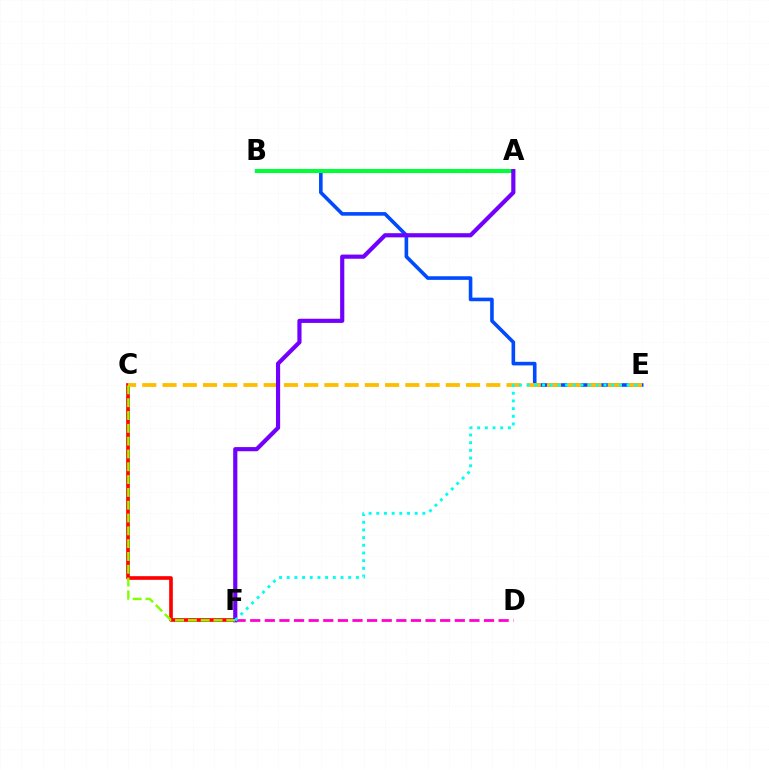{('D', 'F'): [{'color': '#ff00cf', 'line_style': 'dashed', 'thickness': 1.99}], ('C', 'F'): [{'color': '#ff0000', 'line_style': 'solid', 'thickness': 2.64}, {'color': '#84ff00', 'line_style': 'dashed', 'thickness': 1.74}], ('B', 'E'): [{'color': '#004bff', 'line_style': 'solid', 'thickness': 2.6}], ('C', 'E'): [{'color': '#ffbd00', 'line_style': 'dashed', 'thickness': 2.75}], ('A', 'B'): [{'color': '#00ff39', 'line_style': 'solid', 'thickness': 2.93}], ('A', 'F'): [{'color': '#7200ff', 'line_style': 'solid', 'thickness': 3.0}], ('E', 'F'): [{'color': '#00fff6', 'line_style': 'dotted', 'thickness': 2.09}]}